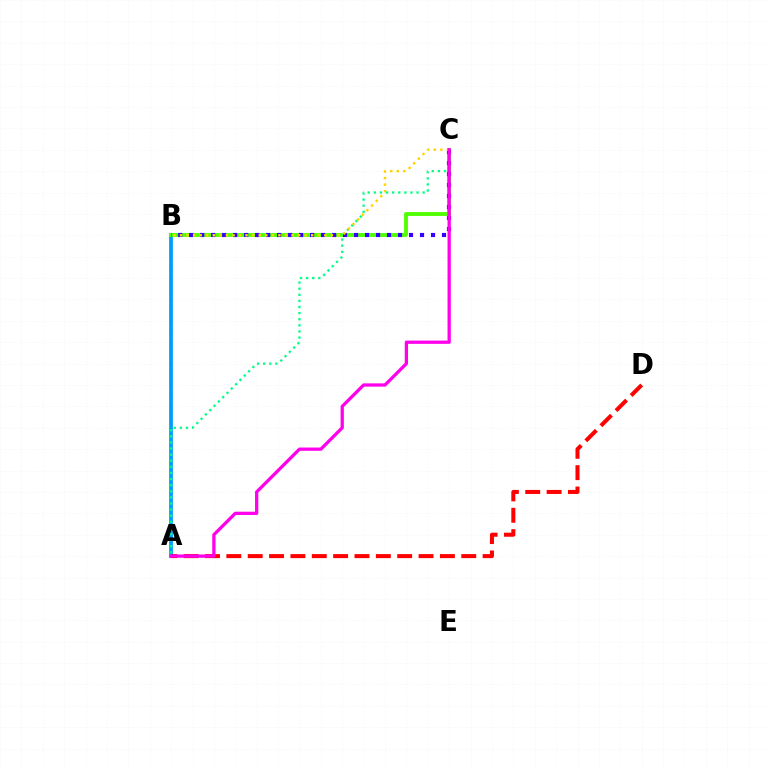{('A', 'B'): [{'color': '#009eff', 'line_style': 'solid', 'thickness': 2.71}], ('B', 'C'): [{'color': '#4fff00', 'line_style': 'solid', 'thickness': 2.77}, {'color': '#3700ff', 'line_style': 'dotted', 'thickness': 2.99}, {'color': '#ffd500', 'line_style': 'dotted', 'thickness': 1.78}], ('A', 'C'): [{'color': '#00ff86', 'line_style': 'dotted', 'thickness': 1.66}, {'color': '#ff00ed', 'line_style': 'solid', 'thickness': 2.35}], ('A', 'D'): [{'color': '#ff0000', 'line_style': 'dashed', 'thickness': 2.9}]}